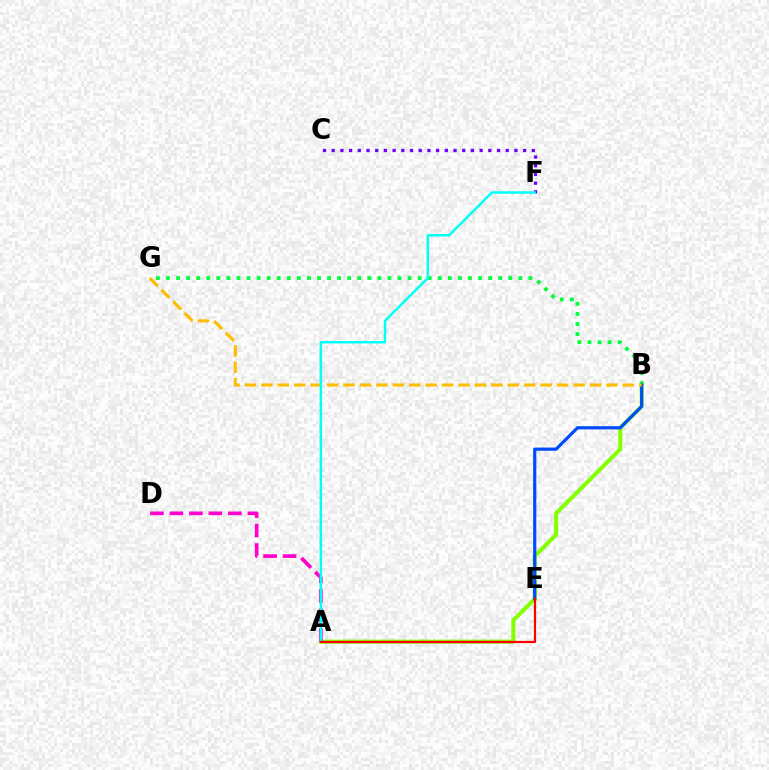{('A', 'B'): [{'color': '#84ff00', 'line_style': 'solid', 'thickness': 2.92}], ('A', 'D'): [{'color': '#ff00cf', 'line_style': 'dashed', 'thickness': 2.65}], ('B', 'G'): [{'color': '#00ff39', 'line_style': 'dotted', 'thickness': 2.74}, {'color': '#ffbd00', 'line_style': 'dashed', 'thickness': 2.23}], ('B', 'E'): [{'color': '#004bff', 'line_style': 'solid', 'thickness': 2.3}], ('C', 'F'): [{'color': '#7200ff', 'line_style': 'dotted', 'thickness': 2.36}], ('A', 'F'): [{'color': '#00fff6', 'line_style': 'solid', 'thickness': 1.76}], ('A', 'E'): [{'color': '#ff0000', 'line_style': 'solid', 'thickness': 1.59}]}